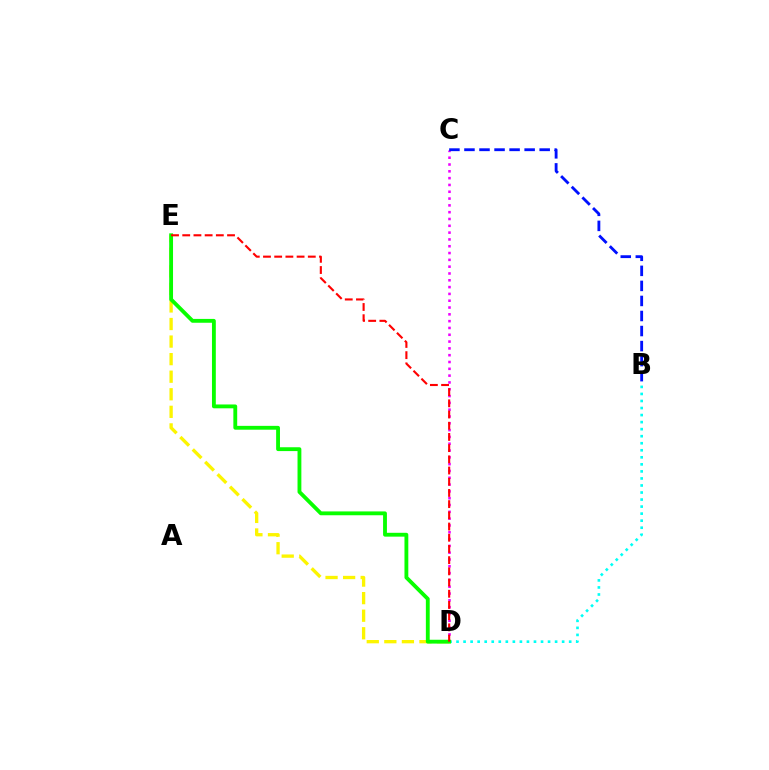{('B', 'D'): [{'color': '#00fff6', 'line_style': 'dotted', 'thickness': 1.91}], ('D', 'E'): [{'color': '#fcf500', 'line_style': 'dashed', 'thickness': 2.39}, {'color': '#08ff00', 'line_style': 'solid', 'thickness': 2.76}, {'color': '#ff0000', 'line_style': 'dashed', 'thickness': 1.52}], ('C', 'D'): [{'color': '#ee00ff', 'line_style': 'dotted', 'thickness': 1.85}], ('B', 'C'): [{'color': '#0010ff', 'line_style': 'dashed', 'thickness': 2.04}]}